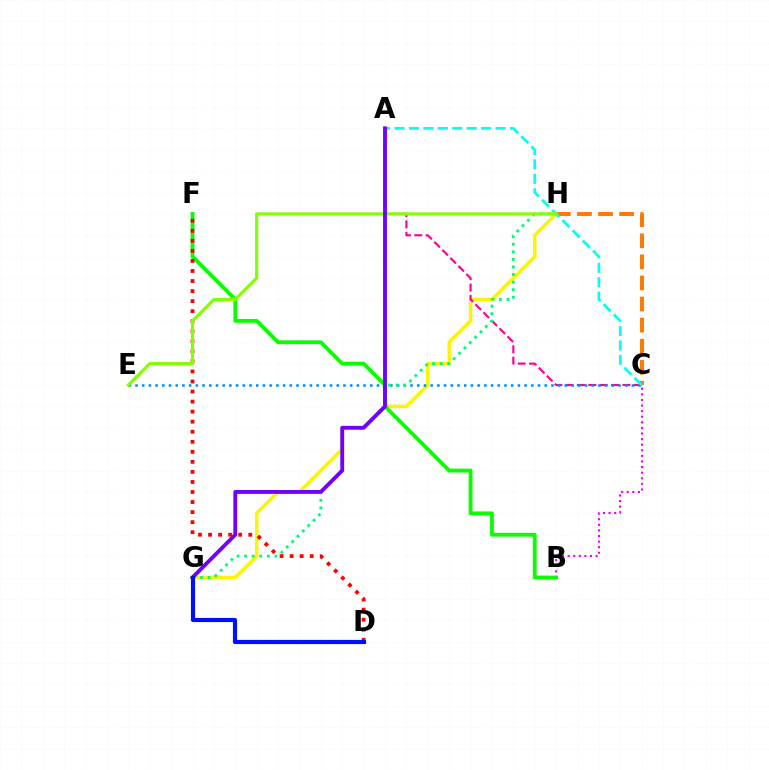{('C', 'H'): [{'color': '#ff7c00', 'line_style': 'dashed', 'thickness': 2.86}], ('G', 'H'): [{'color': '#fcf500', 'line_style': 'solid', 'thickness': 2.48}, {'color': '#00ff74', 'line_style': 'dotted', 'thickness': 2.06}], ('A', 'C'): [{'color': '#ff0094', 'line_style': 'dashed', 'thickness': 1.54}, {'color': '#00fff6', 'line_style': 'dashed', 'thickness': 1.96}], ('B', 'C'): [{'color': '#ee00ff', 'line_style': 'dotted', 'thickness': 1.52}], ('C', 'E'): [{'color': '#008cff', 'line_style': 'dotted', 'thickness': 1.82}], ('B', 'F'): [{'color': '#08ff00', 'line_style': 'solid', 'thickness': 2.75}], ('D', 'F'): [{'color': '#ff0000', 'line_style': 'dotted', 'thickness': 2.73}], ('E', 'H'): [{'color': '#84ff00', 'line_style': 'solid', 'thickness': 2.27}], ('A', 'G'): [{'color': '#7200ff', 'line_style': 'solid', 'thickness': 2.79}], ('D', 'G'): [{'color': '#0010ff', 'line_style': 'solid', 'thickness': 3.0}]}